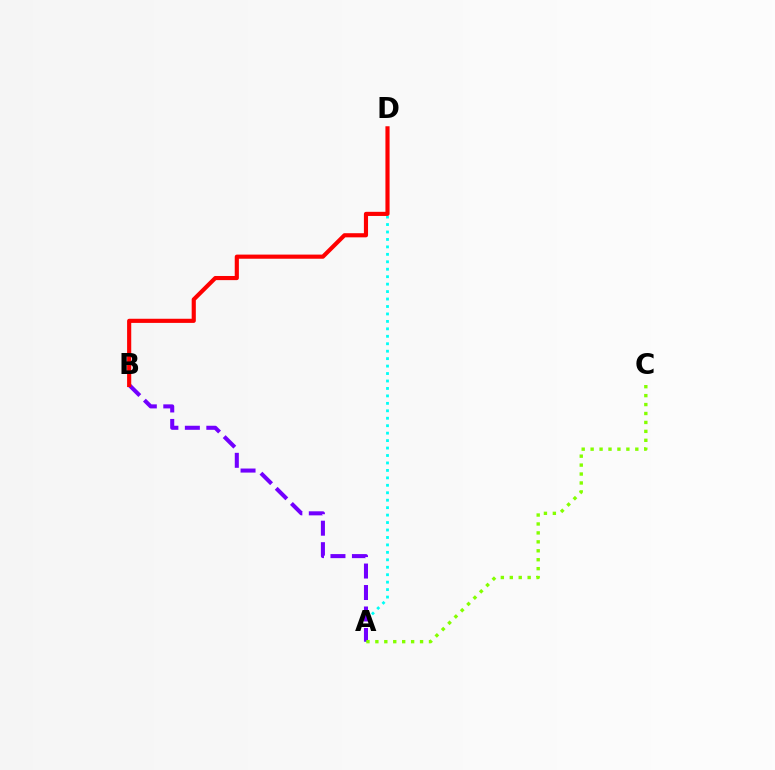{('A', 'D'): [{'color': '#00fff6', 'line_style': 'dotted', 'thickness': 2.02}], ('A', 'B'): [{'color': '#7200ff', 'line_style': 'dashed', 'thickness': 2.92}], ('B', 'D'): [{'color': '#ff0000', 'line_style': 'solid', 'thickness': 2.98}], ('A', 'C'): [{'color': '#84ff00', 'line_style': 'dotted', 'thickness': 2.43}]}